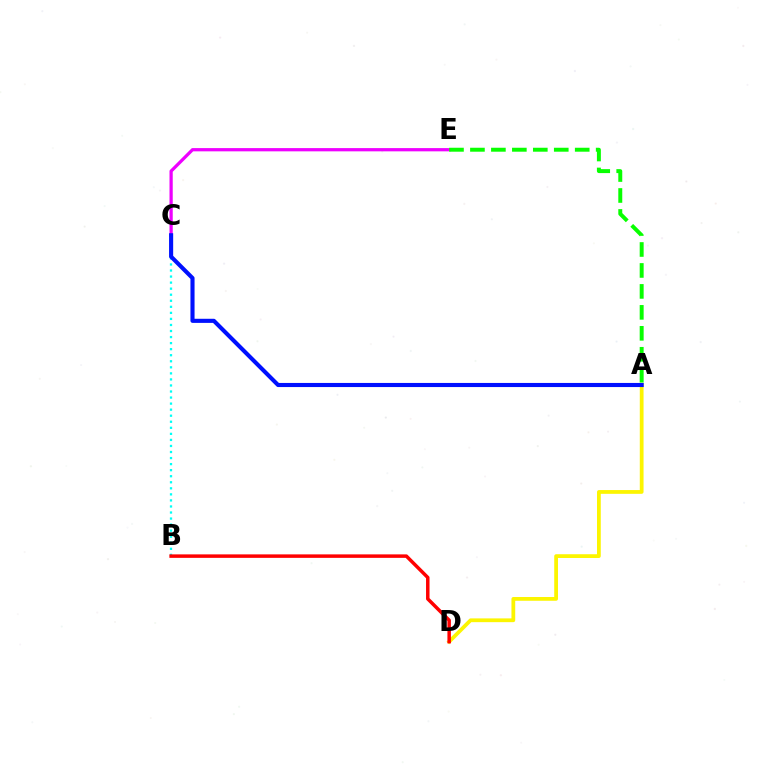{('A', 'D'): [{'color': '#fcf500', 'line_style': 'solid', 'thickness': 2.71}], ('B', 'C'): [{'color': '#00fff6', 'line_style': 'dotted', 'thickness': 1.64}], ('C', 'E'): [{'color': '#ee00ff', 'line_style': 'solid', 'thickness': 2.34}], ('A', 'C'): [{'color': '#0010ff', 'line_style': 'solid', 'thickness': 2.96}], ('B', 'D'): [{'color': '#ff0000', 'line_style': 'solid', 'thickness': 2.51}], ('A', 'E'): [{'color': '#08ff00', 'line_style': 'dashed', 'thickness': 2.85}]}